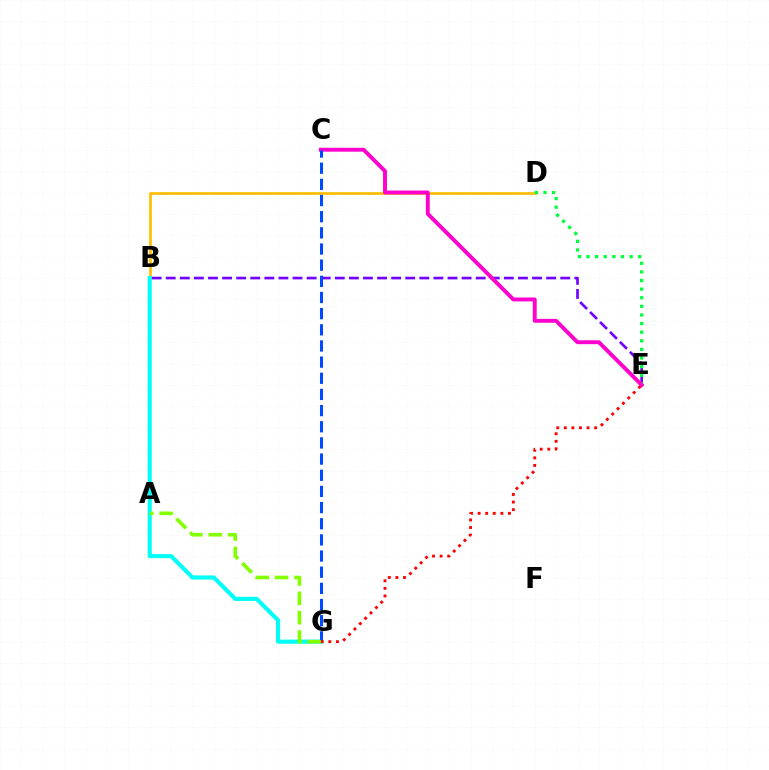{('B', 'D'): [{'color': '#ffbd00', 'line_style': 'solid', 'thickness': 1.92}], ('B', 'E'): [{'color': '#7200ff', 'line_style': 'dashed', 'thickness': 1.91}], ('D', 'E'): [{'color': '#00ff39', 'line_style': 'dotted', 'thickness': 2.34}], ('C', 'E'): [{'color': '#ff00cf', 'line_style': 'solid', 'thickness': 2.81}], ('B', 'G'): [{'color': '#00fff6', 'line_style': 'solid', 'thickness': 2.97}], ('C', 'G'): [{'color': '#004bff', 'line_style': 'dashed', 'thickness': 2.2}], ('E', 'G'): [{'color': '#ff0000', 'line_style': 'dotted', 'thickness': 2.06}], ('A', 'G'): [{'color': '#84ff00', 'line_style': 'dashed', 'thickness': 2.63}]}